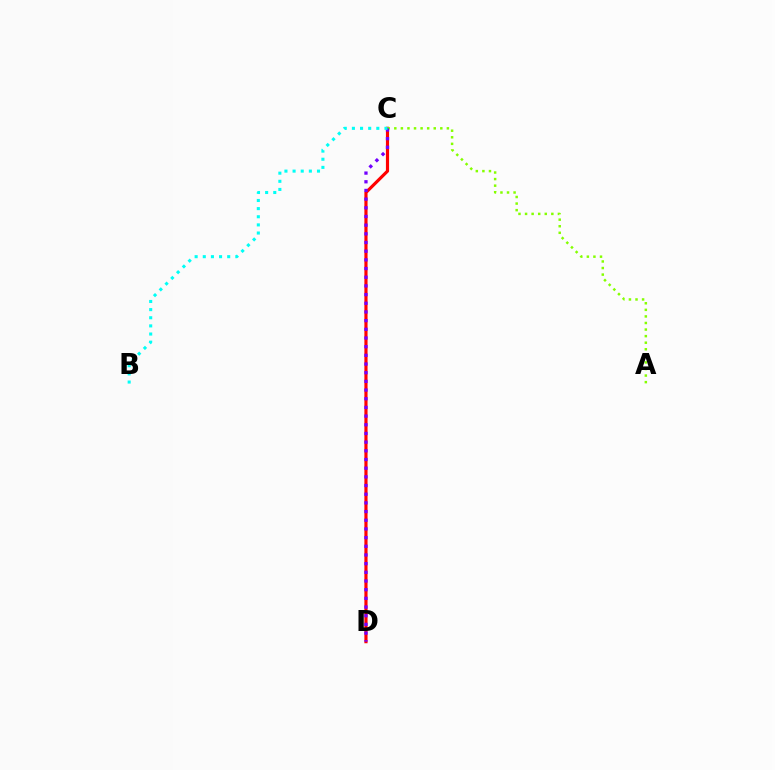{('C', 'D'): [{'color': '#ff0000', 'line_style': 'solid', 'thickness': 2.27}, {'color': '#7200ff', 'line_style': 'dotted', 'thickness': 2.36}], ('A', 'C'): [{'color': '#84ff00', 'line_style': 'dotted', 'thickness': 1.79}], ('B', 'C'): [{'color': '#00fff6', 'line_style': 'dotted', 'thickness': 2.21}]}